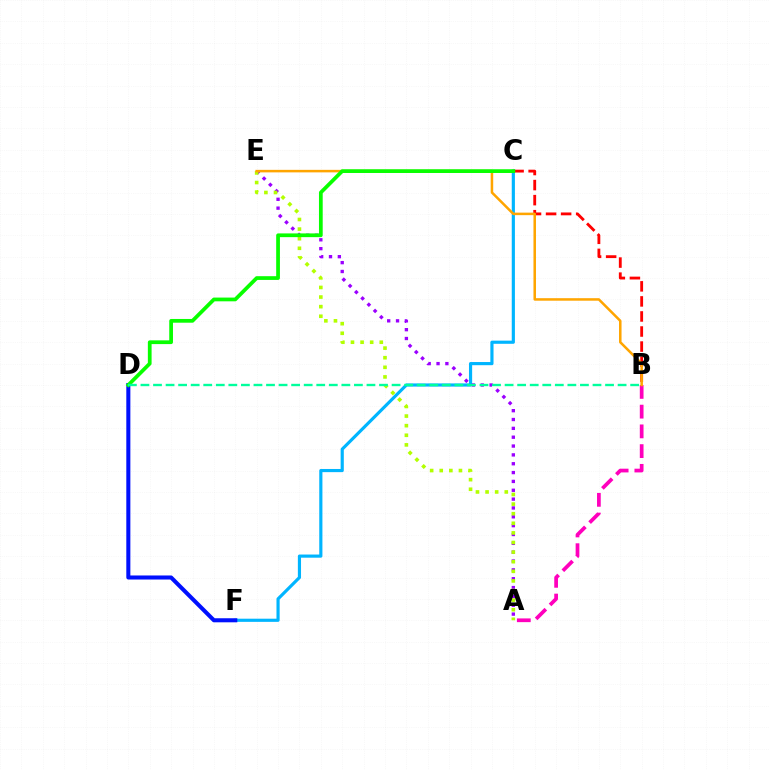{('C', 'F'): [{'color': '#00b5ff', 'line_style': 'solid', 'thickness': 2.27}], ('B', 'C'): [{'color': '#ff0000', 'line_style': 'dashed', 'thickness': 2.04}], ('A', 'E'): [{'color': '#9b00ff', 'line_style': 'dotted', 'thickness': 2.4}, {'color': '#b3ff00', 'line_style': 'dotted', 'thickness': 2.61}], ('A', 'B'): [{'color': '#ff00bd', 'line_style': 'dashed', 'thickness': 2.68}], ('D', 'F'): [{'color': '#0010ff', 'line_style': 'solid', 'thickness': 2.92}], ('B', 'E'): [{'color': '#ffa500', 'line_style': 'solid', 'thickness': 1.82}], ('C', 'D'): [{'color': '#08ff00', 'line_style': 'solid', 'thickness': 2.69}], ('B', 'D'): [{'color': '#00ff9d', 'line_style': 'dashed', 'thickness': 1.71}]}